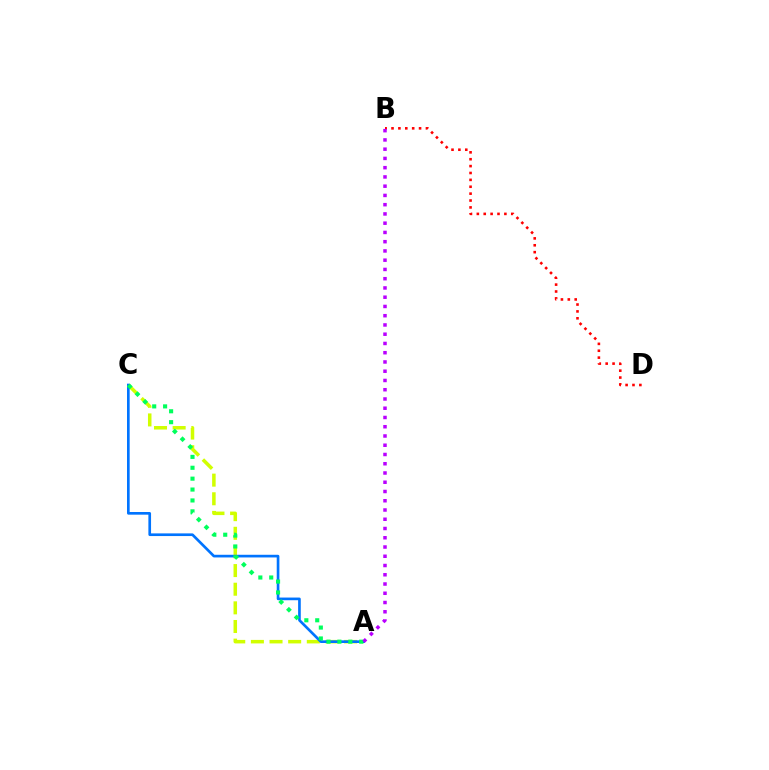{('A', 'C'): [{'color': '#d1ff00', 'line_style': 'dashed', 'thickness': 2.53}, {'color': '#0074ff', 'line_style': 'solid', 'thickness': 1.92}, {'color': '#00ff5c', 'line_style': 'dotted', 'thickness': 2.96}], ('B', 'D'): [{'color': '#ff0000', 'line_style': 'dotted', 'thickness': 1.87}], ('A', 'B'): [{'color': '#b900ff', 'line_style': 'dotted', 'thickness': 2.51}]}